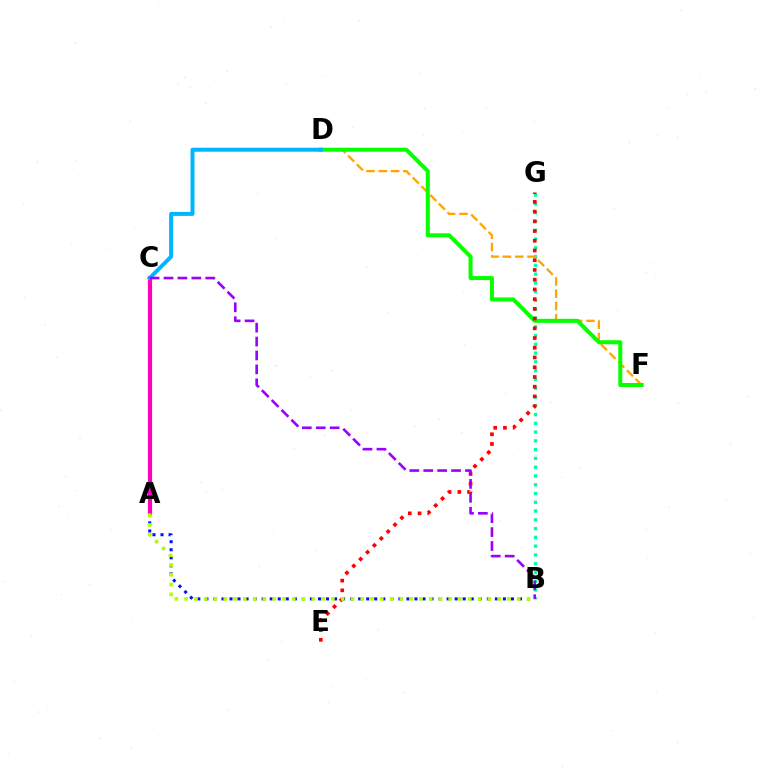{('A', 'C'): [{'color': '#ff00bd', 'line_style': 'solid', 'thickness': 3.0}], ('B', 'G'): [{'color': '#00ff9d', 'line_style': 'dotted', 'thickness': 2.38}], ('D', 'F'): [{'color': '#ffa500', 'line_style': 'dashed', 'thickness': 1.67}, {'color': '#08ff00', 'line_style': 'solid', 'thickness': 2.89}], ('E', 'G'): [{'color': '#ff0000', 'line_style': 'dotted', 'thickness': 2.64}], ('A', 'B'): [{'color': '#0010ff', 'line_style': 'dotted', 'thickness': 2.18}, {'color': '#b3ff00', 'line_style': 'dotted', 'thickness': 2.66}], ('C', 'D'): [{'color': '#00b5ff', 'line_style': 'solid', 'thickness': 2.87}], ('B', 'C'): [{'color': '#9b00ff', 'line_style': 'dashed', 'thickness': 1.89}]}